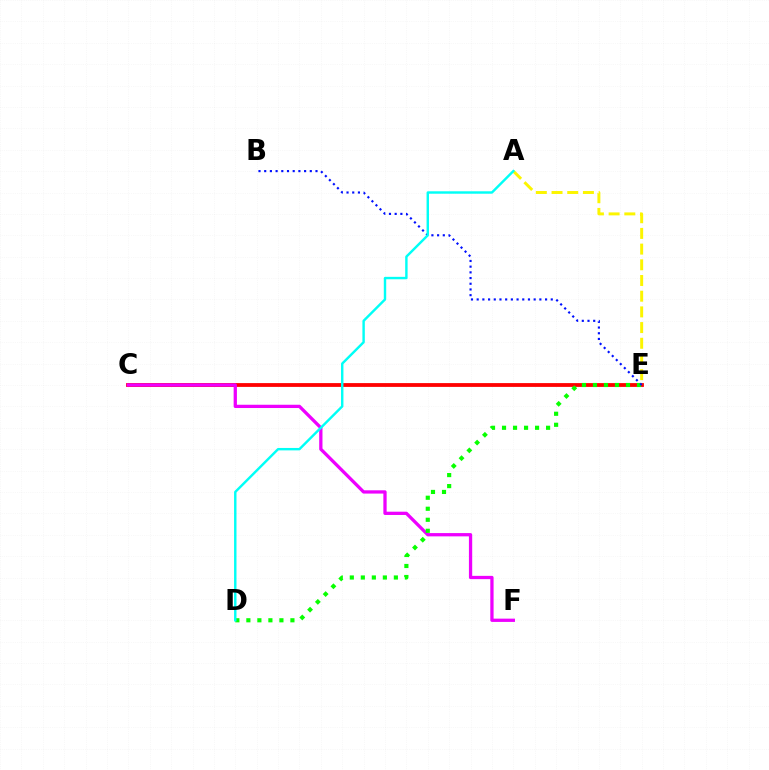{('C', 'E'): [{'color': '#ff0000', 'line_style': 'solid', 'thickness': 2.74}], ('C', 'F'): [{'color': '#ee00ff', 'line_style': 'solid', 'thickness': 2.36}], ('A', 'E'): [{'color': '#fcf500', 'line_style': 'dashed', 'thickness': 2.13}], ('D', 'E'): [{'color': '#08ff00', 'line_style': 'dotted', 'thickness': 2.99}], ('B', 'E'): [{'color': '#0010ff', 'line_style': 'dotted', 'thickness': 1.55}], ('A', 'D'): [{'color': '#00fff6', 'line_style': 'solid', 'thickness': 1.74}]}